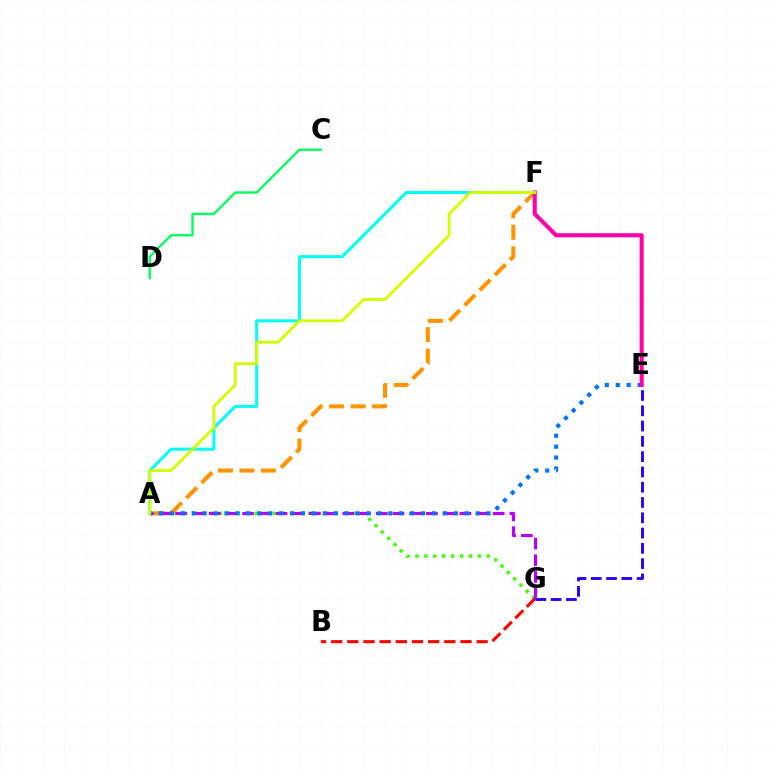{('A', 'F'): [{'color': '#00fff6', 'line_style': 'solid', 'thickness': 2.18}, {'color': '#ff9400', 'line_style': 'dashed', 'thickness': 2.92}, {'color': '#d1ff00', 'line_style': 'solid', 'thickness': 2.03}], ('A', 'G'): [{'color': '#3dff00', 'line_style': 'dotted', 'thickness': 2.42}, {'color': '#b900ff', 'line_style': 'dashed', 'thickness': 2.27}], ('B', 'G'): [{'color': '#ff0000', 'line_style': 'dashed', 'thickness': 2.2}], ('E', 'G'): [{'color': '#2500ff', 'line_style': 'dashed', 'thickness': 2.08}], ('C', 'D'): [{'color': '#00ff5c', 'line_style': 'solid', 'thickness': 1.67}], ('A', 'E'): [{'color': '#0074ff', 'line_style': 'dotted', 'thickness': 2.97}], ('E', 'F'): [{'color': '#ff00ac', 'line_style': 'solid', 'thickness': 2.94}]}